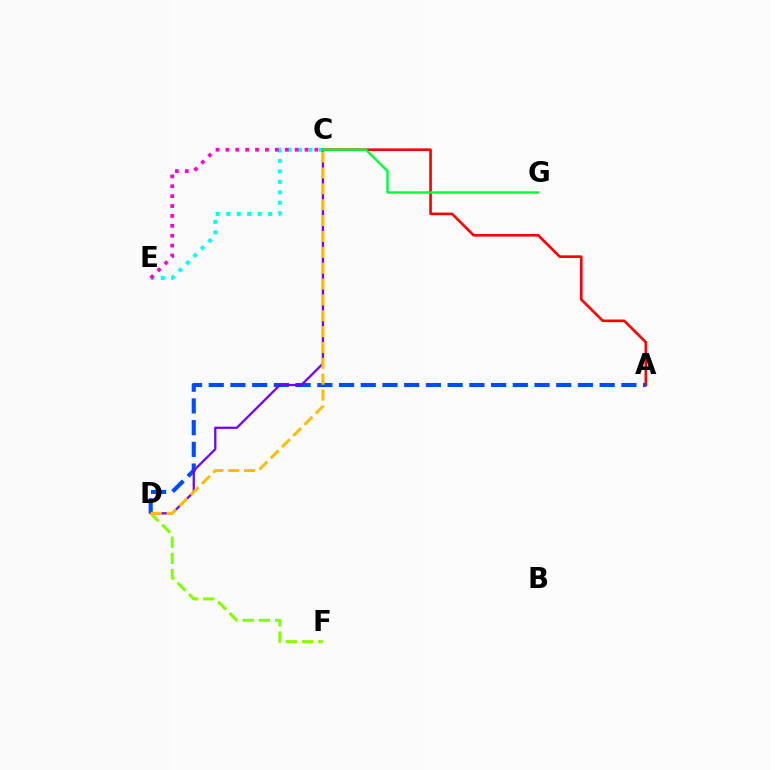{('A', 'C'): [{'color': '#ff0000', 'line_style': 'solid', 'thickness': 1.91}], ('A', 'D'): [{'color': '#004bff', 'line_style': 'dashed', 'thickness': 2.95}], ('C', 'E'): [{'color': '#00fff6', 'line_style': 'dotted', 'thickness': 2.84}, {'color': '#ff00cf', 'line_style': 'dotted', 'thickness': 2.69}], ('C', 'D'): [{'color': '#7200ff', 'line_style': 'solid', 'thickness': 1.63}, {'color': '#ffbd00', 'line_style': 'dashed', 'thickness': 2.16}], ('D', 'F'): [{'color': '#84ff00', 'line_style': 'dashed', 'thickness': 2.19}], ('C', 'G'): [{'color': '#00ff39', 'line_style': 'solid', 'thickness': 1.73}]}